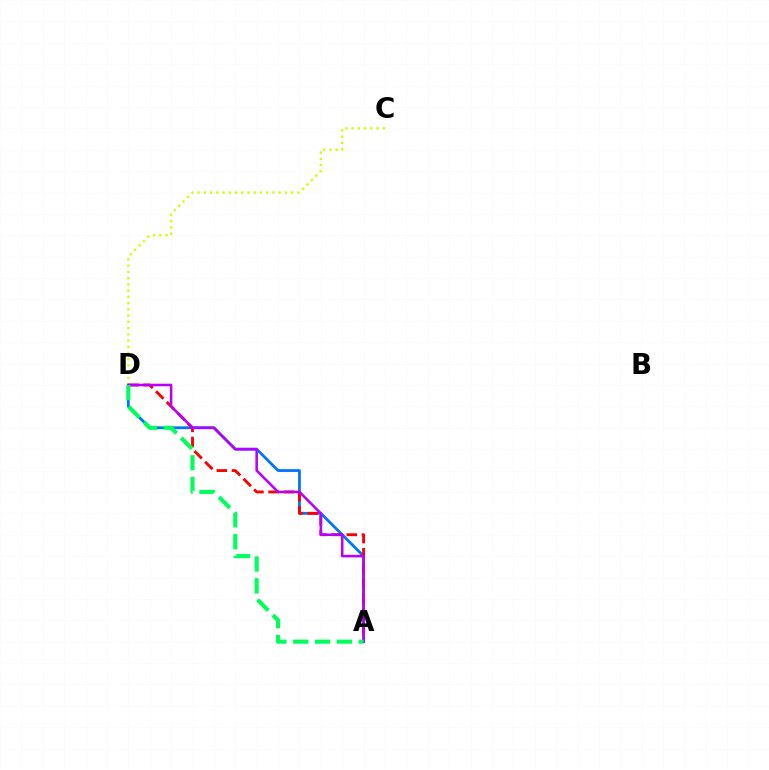{('A', 'D'): [{'color': '#0074ff', 'line_style': 'solid', 'thickness': 2.01}, {'color': '#ff0000', 'line_style': 'dashed', 'thickness': 2.06}, {'color': '#b900ff', 'line_style': 'solid', 'thickness': 1.84}, {'color': '#00ff5c', 'line_style': 'dashed', 'thickness': 2.97}], ('C', 'D'): [{'color': '#d1ff00', 'line_style': 'dotted', 'thickness': 1.69}]}